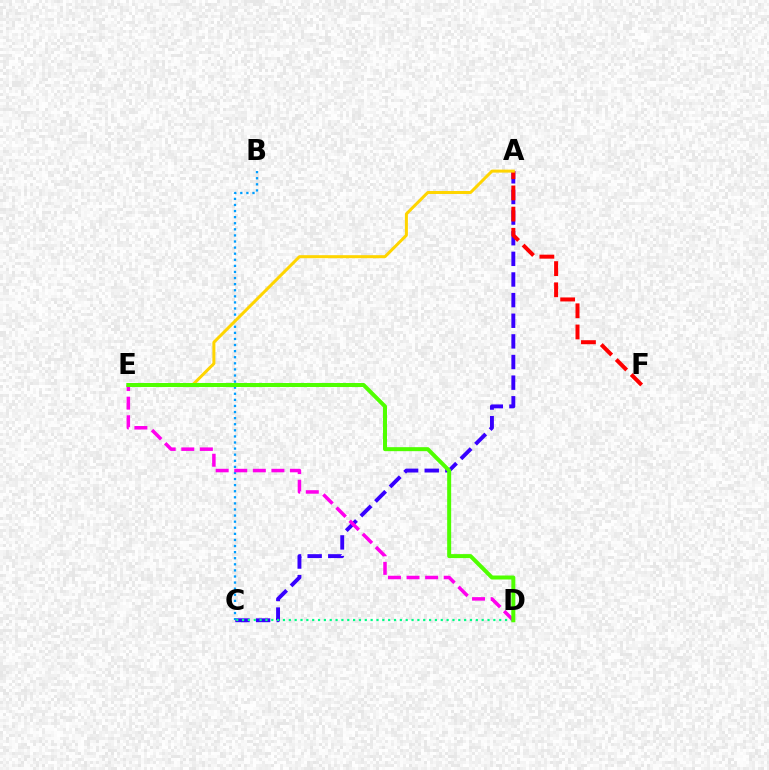{('A', 'C'): [{'color': '#3700ff', 'line_style': 'dashed', 'thickness': 2.8}], ('A', 'F'): [{'color': '#ff0000', 'line_style': 'dashed', 'thickness': 2.88}], ('B', 'C'): [{'color': '#009eff', 'line_style': 'dotted', 'thickness': 1.65}], ('C', 'D'): [{'color': '#00ff86', 'line_style': 'dotted', 'thickness': 1.59}], ('D', 'E'): [{'color': '#ff00ed', 'line_style': 'dashed', 'thickness': 2.53}, {'color': '#4fff00', 'line_style': 'solid', 'thickness': 2.88}], ('A', 'E'): [{'color': '#ffd500', 'line_style': 'solid', 'thickness': 2.15}]}